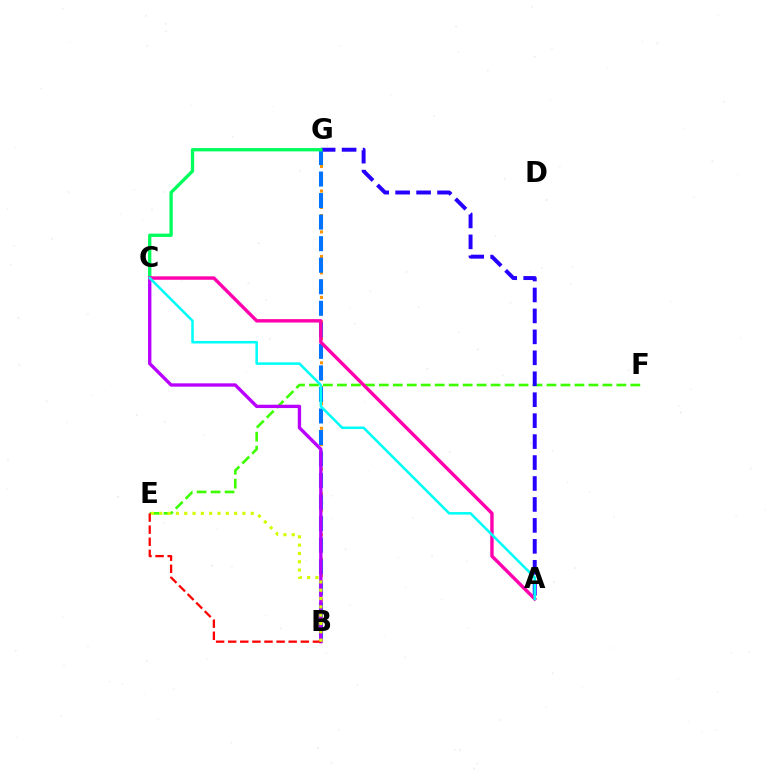{('E', 'F'): [{'color': '#3dff00', 'line_style': 'dashed', 'thickness': 1.9}], ('B', 'G'): [{'color': '#ff9400', 'line_style': 'dotted', 'thickness': 2.22}, {'color': '#0074ff', 'line_style': 'dashed', 'thickness': 2.93}], ('A', 'G'): [{'color': '#2500ff', 'line_style': 'dashed', 'thickness': 2.85}], ('C', 'G'): [{'color': '#00ff5c', 'line_style': 'solid', 'thickness': 2.38}], ('B', 'C'): [{'color': '#b900ff', 'line_style': 'solid', 'thickness': 2.41}], ('A', 'C'): [{'color': '#ff00ac', 'line_style': 'solid', 'thickness': 2.45}, {'color': '#00fff6', 'line_style': 'solid', 'thickness': 1.83}], ('B', 'E'): [{'color': '#ff0000', 'line_style': 'dashed', 'thickness': 1.64}, {'color': '#d1ff00', 'line_style': 'dotted', 'thickness': 2.26}]}